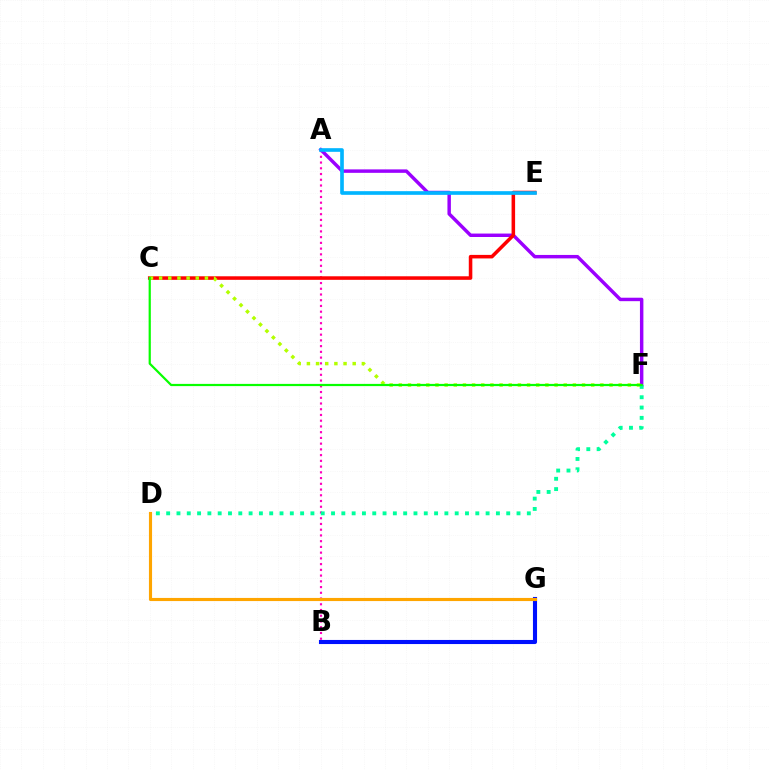{('A', 'B'): [{'color': '#ff00bd', 'line_style': 'dotted', 'thickness': 1.56}], ('A', 'F'): [{'color': '#9b00ff', 'line_style': 'solid', 'thickness': 2.48}], ('B', 'G'): [{'color': '#0010ff', 'line_style': 'solid', 'thickness': 2.95}], ('C', 'E'): [{'color': '#ff0000', 'line_style': 'solid', 'thickness': 2.55}], ('C', 'F'): [{'color': '#b3ff00', 'line_style': 'dotted', 'thickness': 2.49}, {'color': '#08ff00', 'line_style': 'solid', 'thickness': 1.59}], ('A', 'E'): [{'color': '#00b5ff', 'line_style': 'solid', 'thickness': 2.63}], ('D', 'F'): [{'color': '#00ff9d', 'line_style': 'dotted', 'thickness': 2.8}], ('D', 'G'): [{'color': '#ffa500', 'line_style': 'solid', 'thickness': 2.25}]}